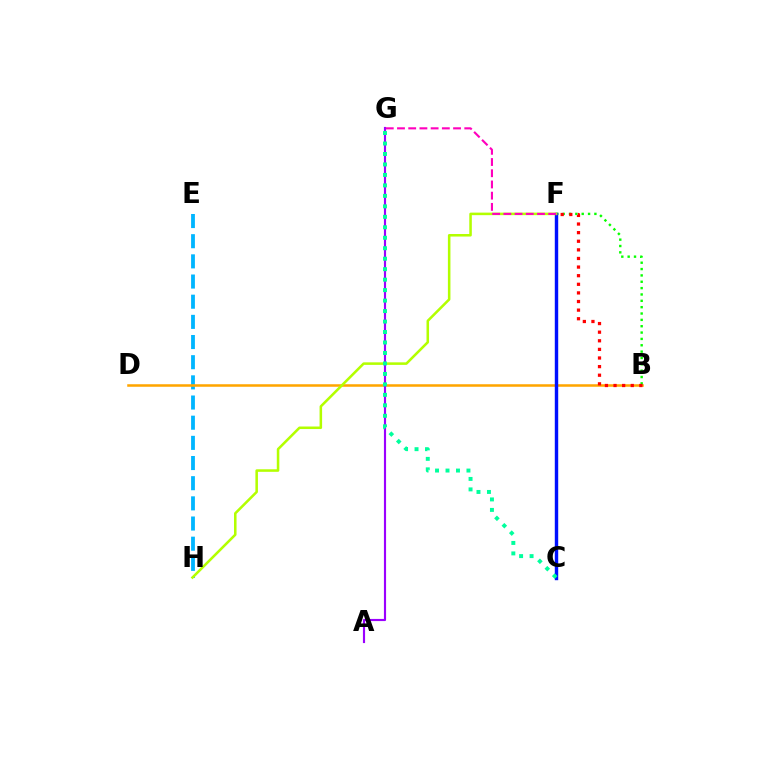{('E', 'H'): [{'color': '#00b5ff', 'line_style': 'dashed', 'thickness': 2.74}], ('B', 'D'): [{'color': '#ffa500', 'line_style': 'solid', 'thickness': 1.82}], ('B', 'F'): [{'color': '#08ff00', 'line_style': 'dotted', 'thickness': 1.73}, {'color': '#ff0000', 'line_style': 'dotted', 'thickness': 2.34}], ('C', 'F'): [{'color': '#0010ff', 'line_style': 'solid', 'thickness': 2.46}], ('F', 'H'): [{'color': '#b3ff00', 'line_style': 'solid', 'thickness': 1.83}], ('A', 'G'): [{'color': '#9b00ff', 'line_style': 'solid', 'thickness': 1.55}], ('F', 'G'): [{'color': '#ff00bd', 'line_style': 'dashed', 'thickness': 1.52}], ('C', 'G'): [{'color': '#00ff9d', 'line_style': 'dotted', 'thickness': 2.85}]}